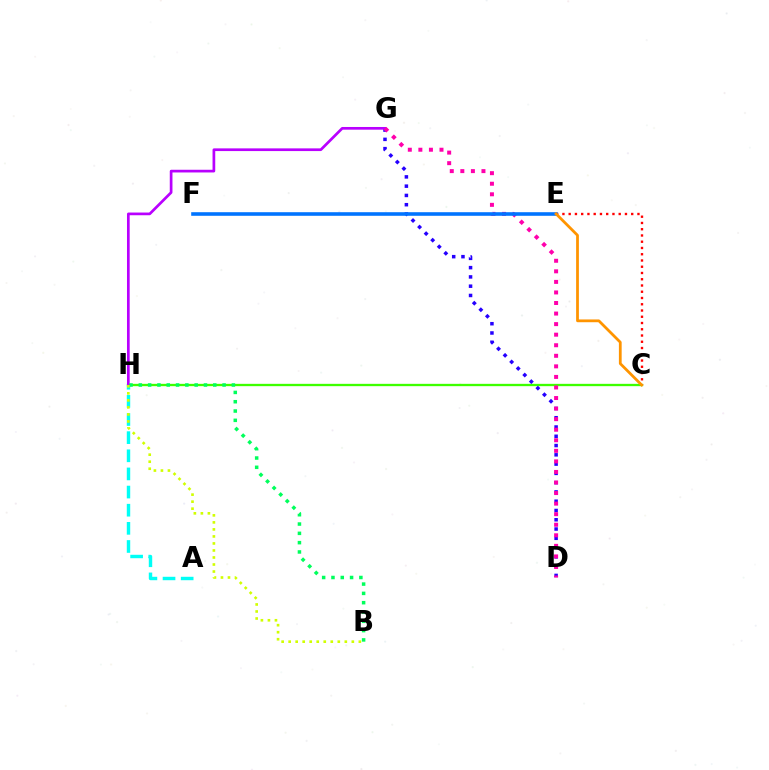{('A', 'H'): [{'color': '#00fff6', 'line_style': 'dashed', 'thickness': 2.46}], ('C', 'H'): [{'color': '#3dff00', 'line_style': 'solid', 'thickness': 1.67}], ('D', 'G'): [{'color': '#2500ff', 'line_style': 'dotted', 'thickness': 2.52}, {'color': '#ff00ac', 'line_style': 'dotted', 'thickness': 2.87}], ('G', 'H'): [{'color': '#b900ff', 'line_style': 'solid', 'thickness': 1.94}], ('C', 'E'): [{'color': '#ff0000', 'line_style': 'dotted', 'thickness': 1.7}, {'color': '#ff9400', 'line_style': 'solid', 'thickness': 1.99}], ('B', 'H'): [{'color': '#00ff5c', 'line_style': 'dotted', 'thickness': 2.53}, {'color': '#d1ff00', 'line_style': 'dotted', 'thickness': 1.91}], ('E', 'F'): [{'color': '#0074ff', 'line_style': 'solid', 'thickness': 2.59}]}